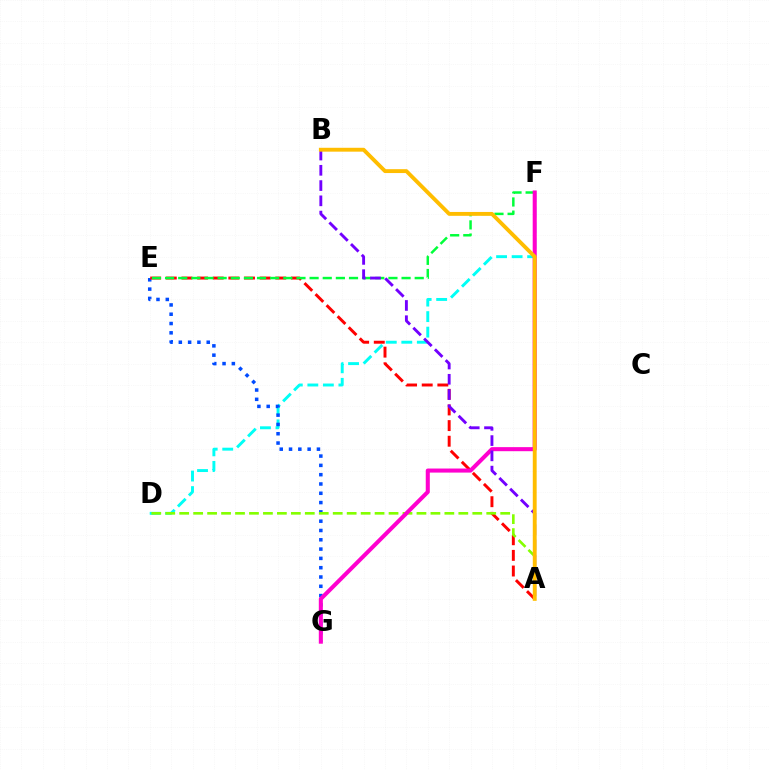{('D', 'F'): [{'color': '#00fff6', 'line_style': 'dashed', 'thickness': 2.11}], ('E', 'G'): [{'color': '#004bff', 'line_style': 'dotted', 'thickness': 2.53}], ('A', 'E'): [{'color': '#ff0000', 'line_style': 'dashed', 'thickness': 2.12}], ('A', 'D'): [{'color': '#84ff00', 'line_style': 'dashed', 'thickness': 1.9}], ('E', 'F'): [{'color': '#00ff39', 'line_style': 'dashed', 'thickness': 1.78}], ('F', 'G'): [{'color': '#ff00cf', 'line_style': 'solid', 'thickness': 2.92}], ('A', 'B'): [{'color': '#7200ff', 'line_style': 'dashed', 'thickness': 2.07}, {'color': '#ffbd00', 'line_style': 'solid', 'thickness': 2.79}]}